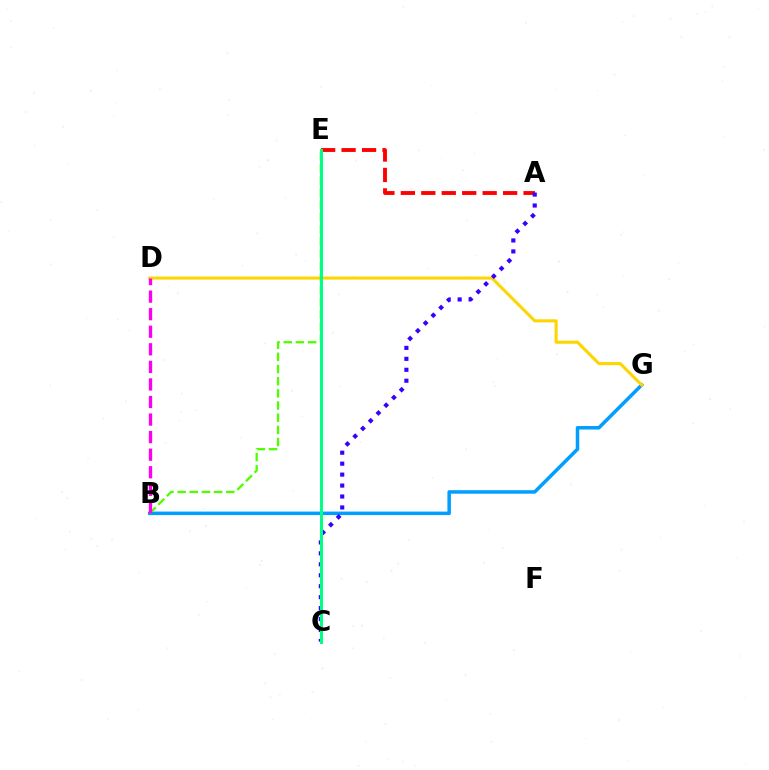{('B', 'G'): [{'color': '#009eff', 'line_style': 'solid', 'thickness': 2.52}], ('A', 'E'): [{'color': '#ff0000', 'line_style': 'dashed', 'thickness': 2.78}], ('D', 'G'): [{'color': '#ffd500', 'line_style': 'solid', 'thickness': 2.2}], ('A', 'C'): [{'color': '#3700ff', 'line_style': 'dotted', 'thickness': 2.98}], ('B', 'E'): [{'color': '#4fff00', 'line_style': 'dashed', 'thickness': 1.65}], ('C', 'E'): [{'color': '#00ff86', 'line_style': 'solid', 'thickness': 2.17}], ('B', 'D'): [{'color': '#ff00ed', 'line_style': 'dashed', 'thickness': 2.39}]}